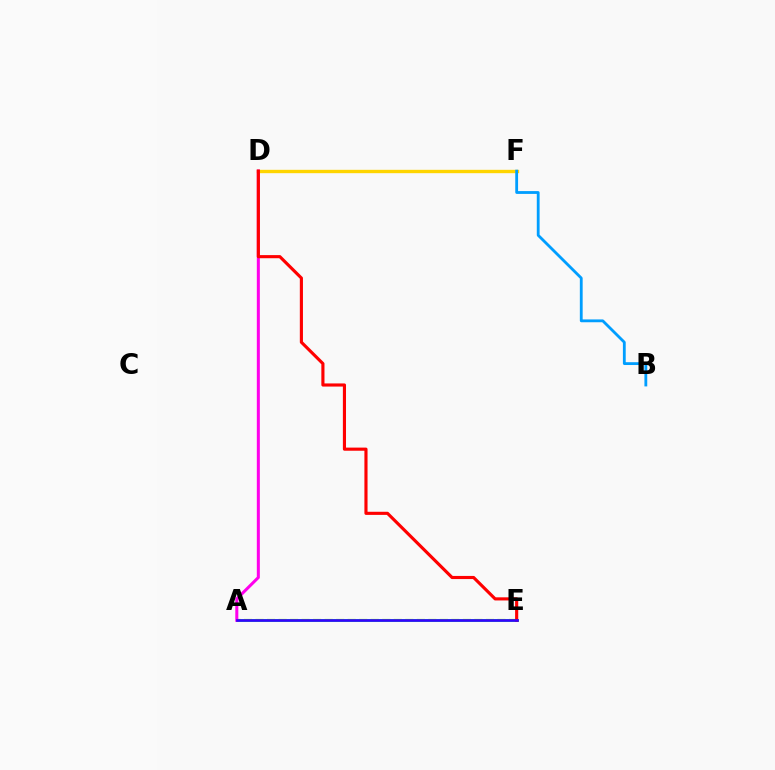{('A', 'E'): [{'color': '#00ff86', 'line_style': 'solid', 'thickness': 2.09}, {'color': '#4fff00', 'line_style': 'dashed', 'thickness': 1.56}, {'color': '#3700ff', 'line_style': 'solid', 'thickness': 1.9}], ('D', 'F'): [{'color': '#ffd500', 'line_style': 'solid', 'thickness': 2.42}], ('B', 'F'): [{'color': '#009eff', 'line_style': 'solid', 'thickness': 2.03}], ('A', 'D'): [{'color': '#ff00ed', 'line_style': 'solid', 'thickness': 2.18}], ('D', 'E'): [{'color': '#ff0000', 'line_style': 'solid', 'thickness': 2.25}]}